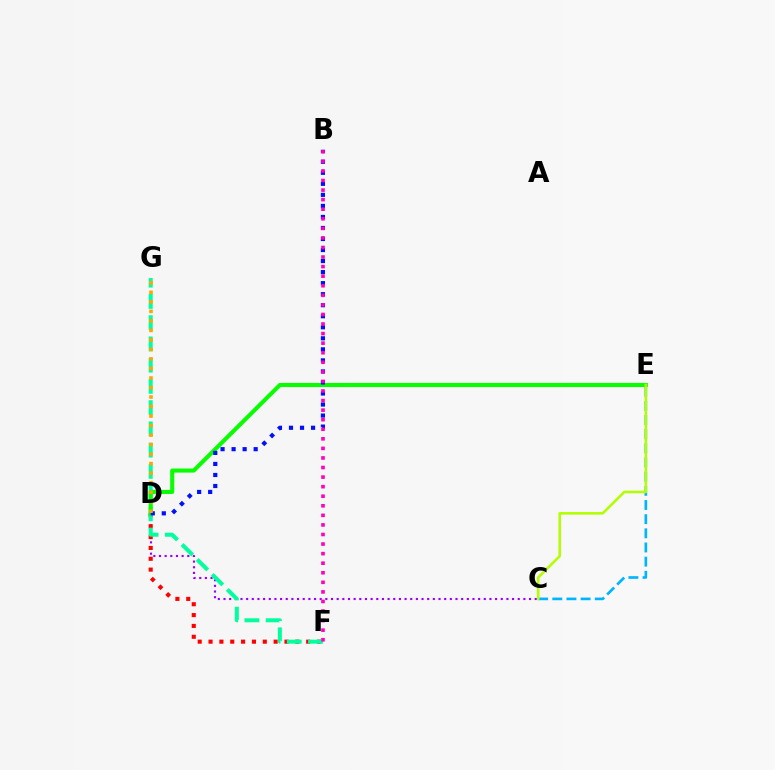{('C', 'D'): [{'color': '#9b00ff', 'line_style': 'dotted', 'thickness': 1.54}], ('D', 'F'): [{'color': '#ff0000', 'line_style': 'dotted', 'thickness': 2.95}], ('F', 'G'): [{'color': '#00ff9d', 'line_style': 'dashed', 'thickness': 2.89}], ('D', 'E'): [{'color': '#08ff00', 'line_style': 'solid', 'thickness': 2.93}], ('B', 'D'): [{'color': '#0010ff', 'line_style': 'dotted', 'thickness': 3.0}], ('C', 'E'): [{'color': '#00b5ff', 'line_style': 'dashed', 'thickness': 1.92}, {'color': '#b3ff00', 'line_style': 'solid', 'thickness': 1.85}], ('B', 'F'): [{'color': '#ff00bd', 'line_style': 'dotted', 'thickness': 2.6}], ('D', 'G'): [{'color': '#ffa500', 'line_style': 'dotted', 'thickness': 2.59}]}